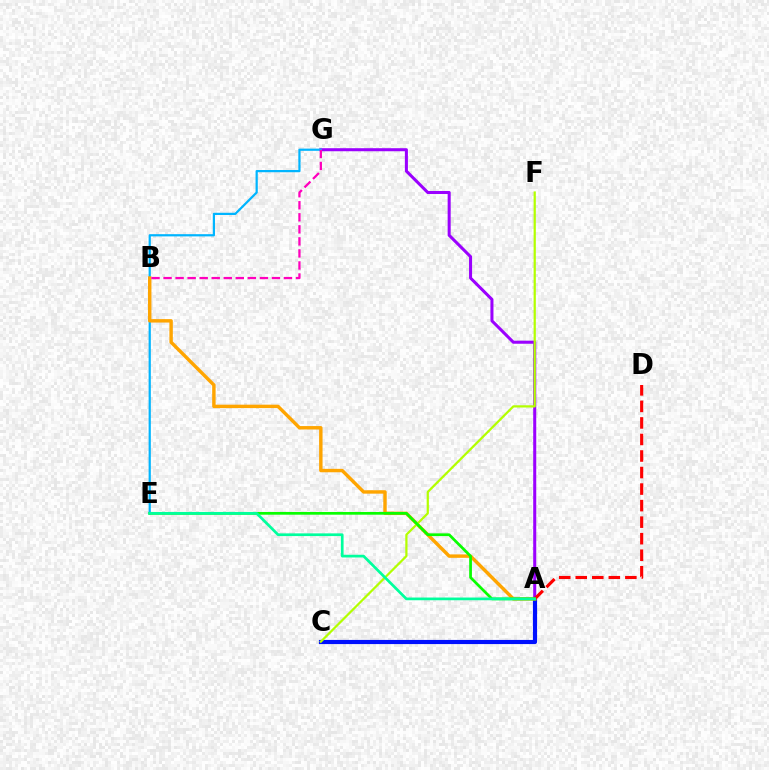{('A', 'G'): [{'color': '#9b00ff', 'line_style': 'solid', 'thickness': 2.19}], ('A', 'C'): [{'color': '#0010ff', 'line_style': 'solid', 'thickness': 2.99}], ('E', 'G'): [{'color': '#00b5ff', 'line_style': 'solid', 'thickness': 1.6}], ('A', 'B'): [{'color': '#ffa500', 'line_style': 'solid', 'thickness': 2.47}], ('A', 'D'): [{'color': '#ff0000', 'line_style': 'dashed', 'thickness': 2.25}], ('C', 'F'): [{'color': '#b3ff00', 'line_style': 'solid', 'thickness': 1.6}], ('B', 'G'): [{'color': '#ff00bd', 'line_style': 'dashed', 'thickness': 1.64}], ('A', 'E'): [{'color': '#08ff00', 'line_style': 'solid', 'thickness': 1.96}, {'color': '#00ff9d', 'line_style': 'solid', 'thickness': 1.95}]}